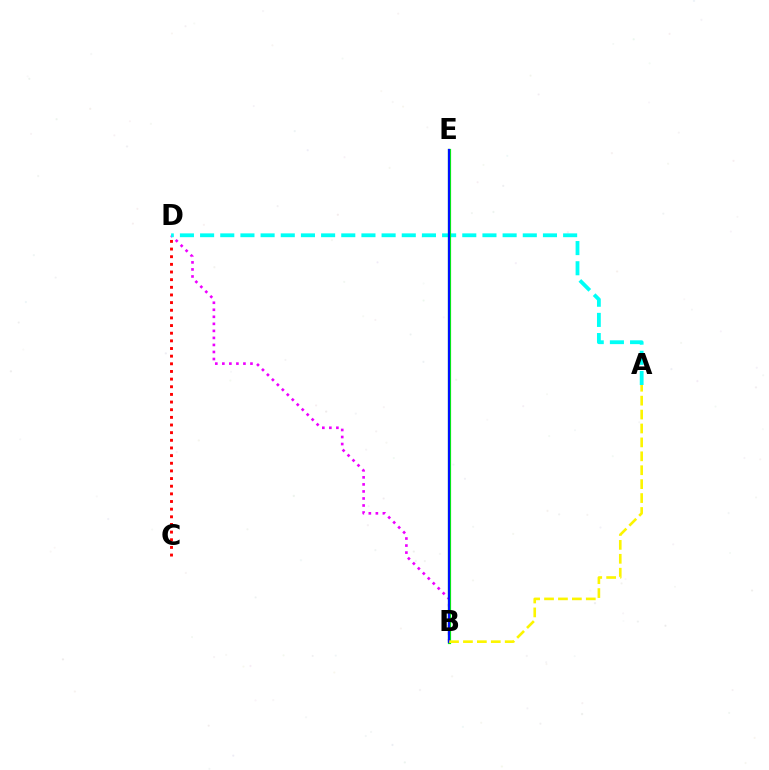{('B', 'D'): [{'color': '#ee00ff', 'line_style': 'dotted', 'thickness': 1.91}], ('A', 'D'): [{'color': '#00fff6', 'line_style': 'dashed', 'thickness': 2.74}], ('B', 'E'): [{'color': '#08ff00', 'line_style': 'solid', 'thickness': 2.3}, {'color': '#0010ff', 'line_style': 'solid', 'thickness': 1.6}], ('C', 'D'): [{'color': '#ff0000', 'line_style': 'dotted', 'thickness': 2.08}], ('A', 'B'): [{'color': '#fcf500', 'line_style': 'dashed', 'thickness': 1.89}]}